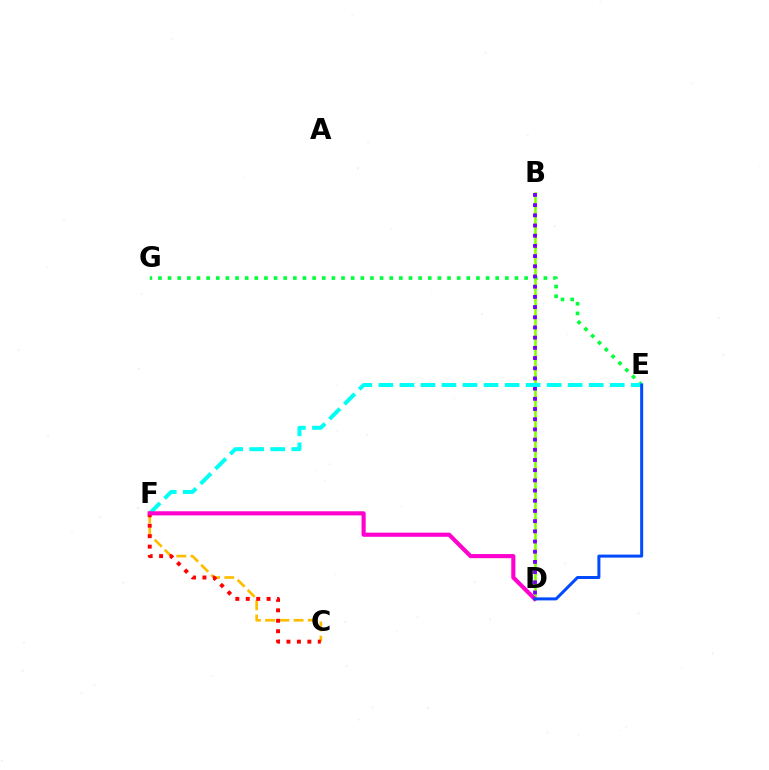{('E', 'G'): [{'color': '#00ff39', 'line_style': 'dotted', 'thickness': 2.62}], ('B', 'D'): [{'color': '#84ff00', 'line_style': 'solid', 'thickness': 1.87}, {'color': '#7200ff', 'line_style': 'dotted', 'thickness': 2.77}], ('C', 'F'): [{'color': '#ffbd00', 'line_style': 'dashed', 'thickness': 1.93}, {'color': '#ff0000', 'line_style': 'dotted', 'thickness': 2.84}], ('E', 'F'): [{'color': '#00fff6', 'line_style': 'dashed', 'thickness': 2.86}], ('D', 'F'): [{'color': '#ff00cf', 'line_style': 'solid', 'thickness': 2.97}], ('D', 'E'): [{'color': '#004bff', 'line_style': 'solid', 'thickness': 2.17}]}